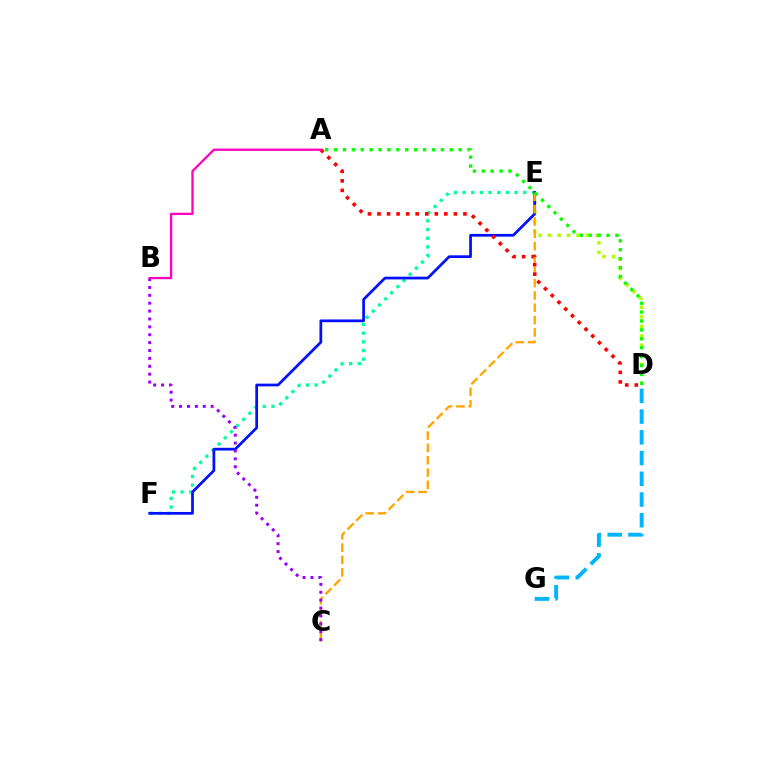{('D', 'E'): [{'color': '#b3ff00', 'line_style': 'dotted', 'thickness': 2.58}], ('E', 'F'): [{'color': '#00ff9d', 'line_style': 'dotted', 'thickness': 2.36}, {'color': '#0010ff', 'line_style': 'solid', 'thickness': 1.97}], ('D', 'G'): [{'color': '#00b5ff', 'line_style': 'dashed', 'thickness': 2.82}], ('C', 'E'): [{'color': '#ffa500', 'line_style': 'dashed', 'thickness': 1.67}], ('B', 'C'): [{'color': '#9b00ff', 'line_style': 'dotted', 'thickness': 2.14}], ('A', 'D'): [{'color': '#08ff00', 'line_style': 'dotted', 'thickness': 2.42}, {'color': '#ff0000', 'line_style': 'dotted', 'thickness': 2.59}], ('A', 'B'): [{'color': '#ff00bd', 'line_style': 'solid', 'thickness': 1.66}]}